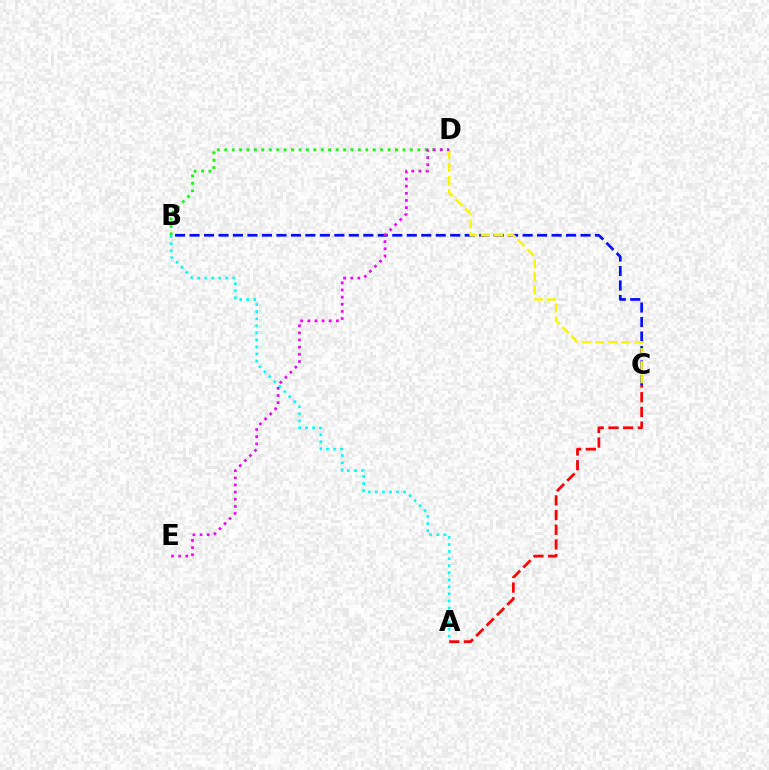{('B', 'C'): [{'color': '#0010ff', 'line_style': 'dashed', 'thickness': 1.97}], ('C', 'D'): [{'color': '#fcf500', 'line_style': 'dashed', 'thickness': 1.78}], ('A', 'B'): [{'color': '#00fff6', 'line_style': 'dotted', 'thickness': 1.92}], ('A', 'C'): [{'color': '#ff0000', 'line_style': 'dashed', 'thickness': 1.99}], ('B', 'D'): [{'color': '#08ff00', 'line_style': 'dotted', 'thickness': 2.02}], ('D', 'E'): [{'color': '#ee00ff', 'line_style': 'dotted', 'thickness': 1.94}]}